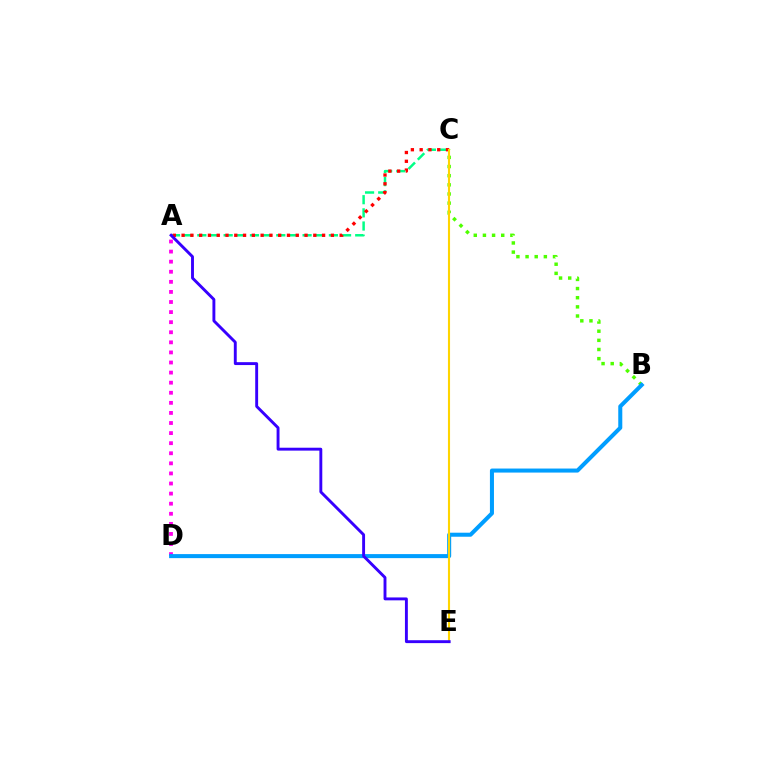{('A', 'C'): [{'color': '#00ff86', 'line_style': 'dashed', 'thickness': 1.79}, {'color': '#ff0000', 'line_style': 'dotted', 'thickness': 2.39}], ('A', 'D'): [{'color': '#ff00ed', 'line_style': 'dotted', 'thickness': 2.74}], ('B', 'C'): [{'color': '#4fff00', 'line_style': 'dotted', 'thickness': 2.49}], ('B', 'D'): [{'color': '#009eff', 'line_style': 'solid', 'thickness': 2.91}], ('C', 'E'): [{'color': '#ffd500', 'line_style': 'solid', 'thickness': 1.52}], ('A', 'E'): [{'color': '#3700ff', 'line_style': 'solid', 'thickness': 2.09}]}